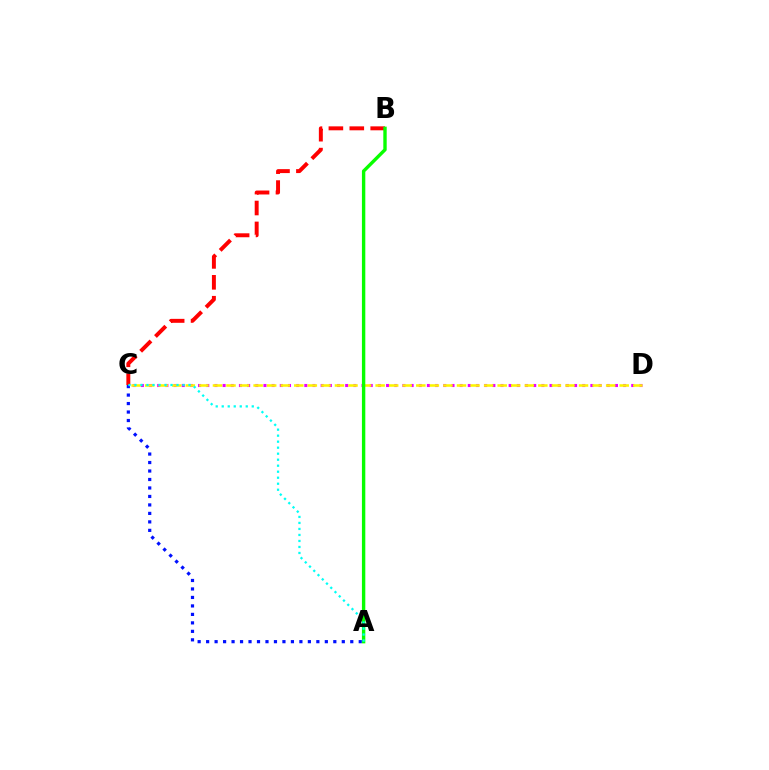{('B', 'C'): [{'color': '#ff0000', 'line_style': 'dashed', 'thickness': 2.84}], ('C', 'D'): [{'color': '#ee00ff', 'line_style': 'dotted', 'thickness': 2.22}, {'color': '#fcf500', 'line_style': 'dashed', 'thickness': 1.84}], ('A', 'C'): [{'color': '#0010ff', 'line_style': 'dotted', 'thickness': 2.3}, {'color': '#00fff6', 'line_style': 'dotted', 'thickness': 1.63}], ('A', 'B'): [{'color': '#08ff00', 'line_style': 'solid', 'thickness': 2.44}]}